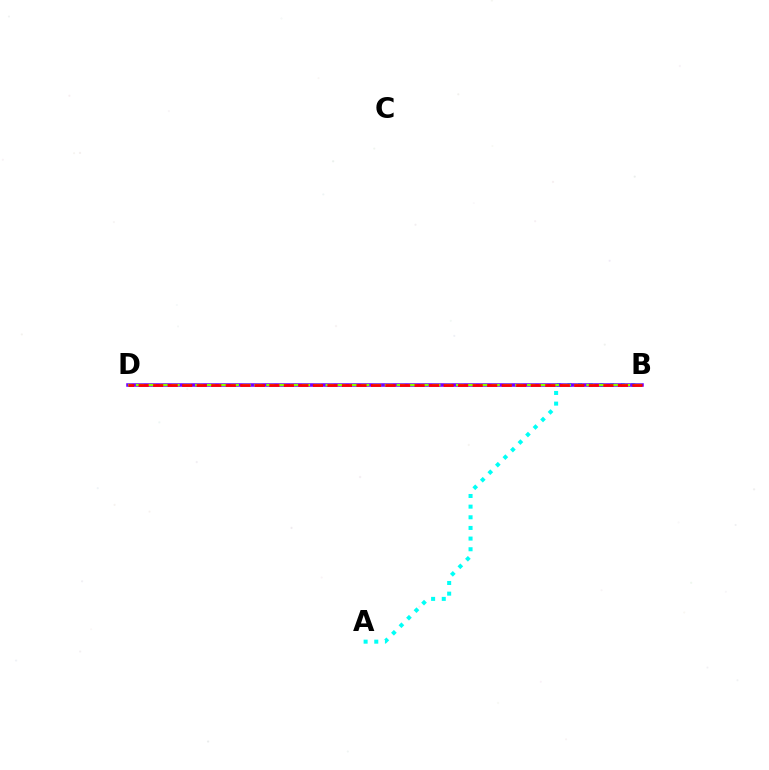{('A', 'B'): [{'color': '#00fff6', 'line_style': 'dotted', 'thickness': 2.89}], ('B', 'D'): [{'color': '#7200ff', 'line_style': 'solid', 'thickness': 2.54}, {'color': '#84ff00', 'line_style': 'dashed', 'thickness': 1.61}, {'color': '#ff0000', 'line_style': 'dashed', 'thickness': 1.97}]}